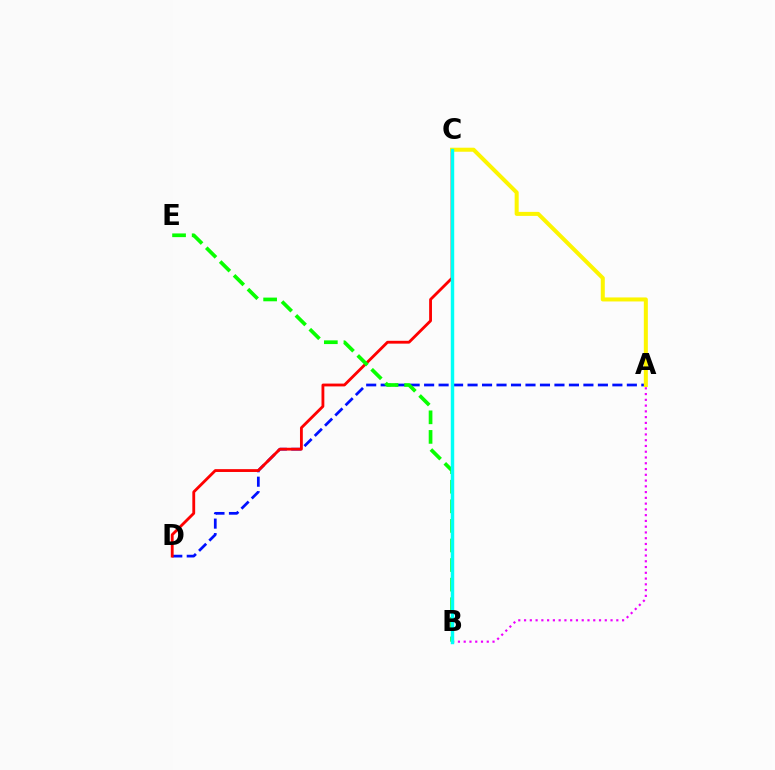{('A', 'B'): [{'color': '#ee00ff', 'line_style': 'dotted', 'thickness': 1.57}], ('A', 'D'): [{'color': '#0010ff', 'line_style': 'dashed', 'thickness': 1.97}], ('C', 'D'): [{'color': '#ff0000', 'line_style': 'solid', 'thickness': 2.04}], ('B', 'E'): [{'color': '#08ff00', 'line_style': 'dashed', 'thickness': 2.66}], ('A', 'C'): [{'color': '#fcf500', 'line_style': 'solid', 'thickness': 2.9}], ('B', 'C'): [{'color': '#00fff6', 'line_style': 'solid', 'thickness': 2.47}]}